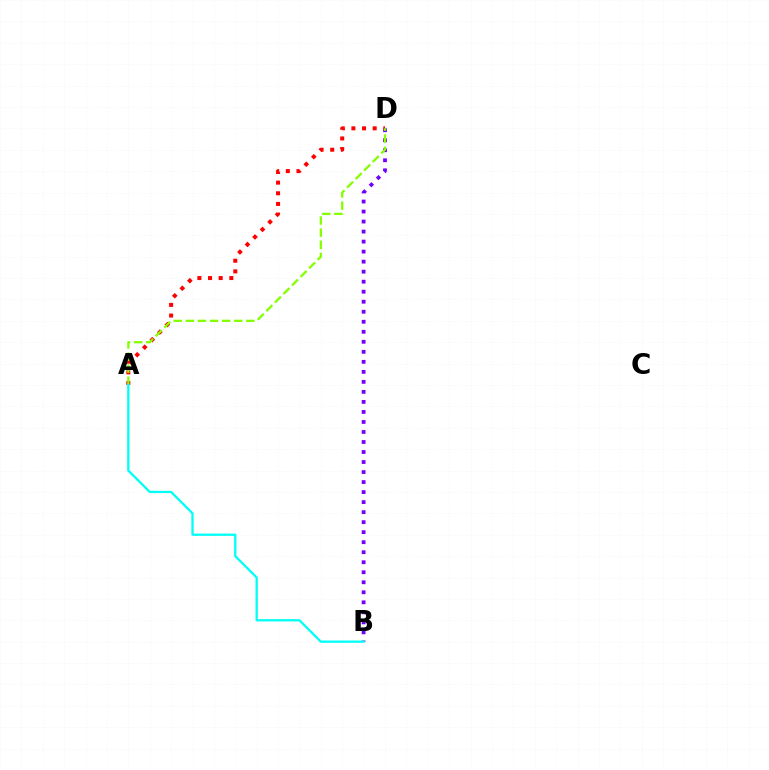{('B', 'D'): [{'color': '#7200ff', 'line_style': 'dotted', 'thickness': 2.72}], ('A', 'D'): [{'color': '#ff0000', 'line_style': 'dotted', 'thickness': 2.89}, {'color': '#84ff00', 'line_style': 'dashed', 'thickness': 1.64}], ('A', 'B'): [{'color': '#00fff6', 'line_style': 'solid', 'thickness': 1.65}]}